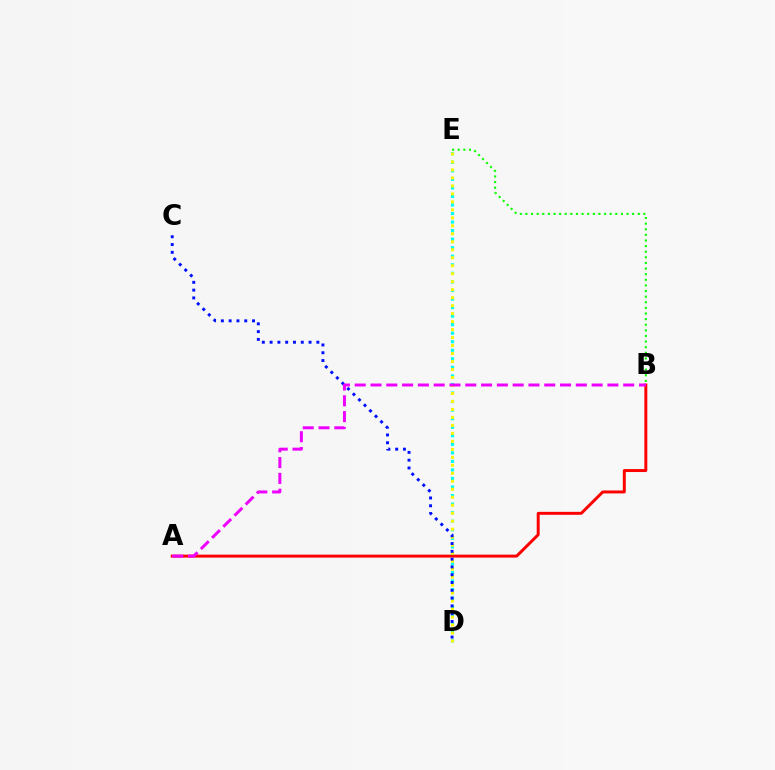{('D', 'E'): [{'color': '#00fff6', 'line_style': 'dotted', 'thickness': 2.32}, {'color': '#fcf500', 'line_style': 'dotted', 'thickness': 2.17}], ('A', 'B'): [{'color': '#ff0000', 'line_style': 'solid', 'thickness': 2.13}, {'color': '#ee00ff', 'line_style': 'dashed', 'thickness': 2.15}], ('C', 'D'): [{'color': '#0010ff', 'line_style': 'dotted', 'thickness': 2.12}], ('B', 'E'): [{'color': '#08ff00', 'line_style': 'dotted', 'thickness': 1.53}]}